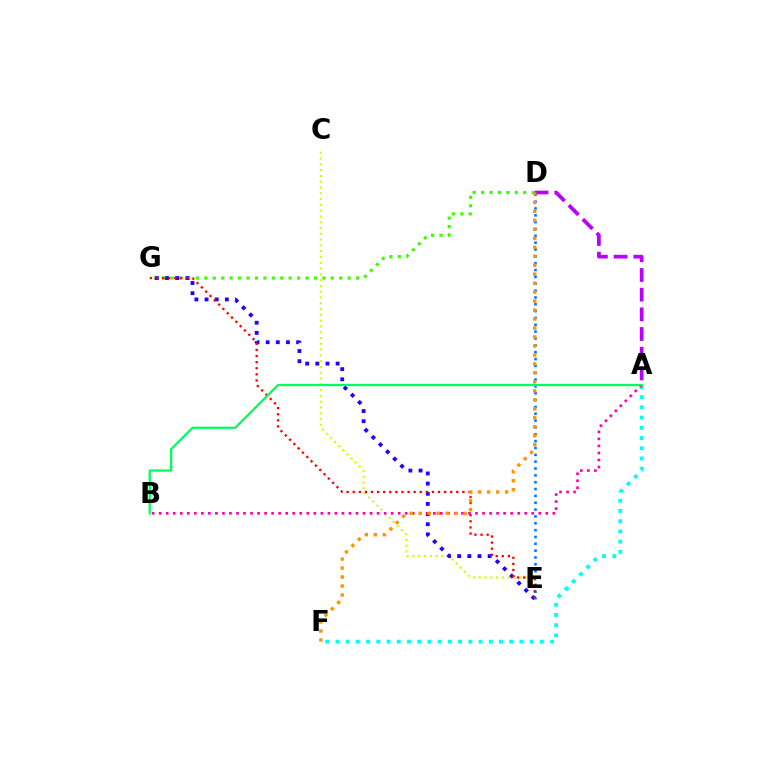{('A', 'F'): [{'color': '#00fff6', 'line_style': 'dotted', 'thickness': 2.78}], ('C', 'E'): [{'color': '#d1ff00', 'line_style': 'dotted', 'thickness': 1.57}], ('D', 'G'): [{'color': '#3dff00', 'line_style': 'dotted', 'thickness': 2.29}], ('E', 'G'): [{'color': '#2500ff', 'line_style': 'dotted', 'thickness': 2.76}, {'color': '#ff0000', 'line_style': 'dotted', 'thickness': 1.66}], ('A', 'B'): [{'color': '#ff00ac', 'line_style': 'dotted', 'thickness': 1.91}, {'color': '#00ff5c', 'line_style': 'solid', 'thickness': 1.63}], ('D', 'E'): [{'color': '#0074ff', 'line_style': 'dotted', 'thickness': 1.86}], ('A', 'D'): [{'color': '#b900ff', 'line_style': 'dashed', 'thickness': 2.67}], ('D', 'F'): [{'color': '#ff9400', 'line_style': 'dotted', 'thickness': 2.44}]}